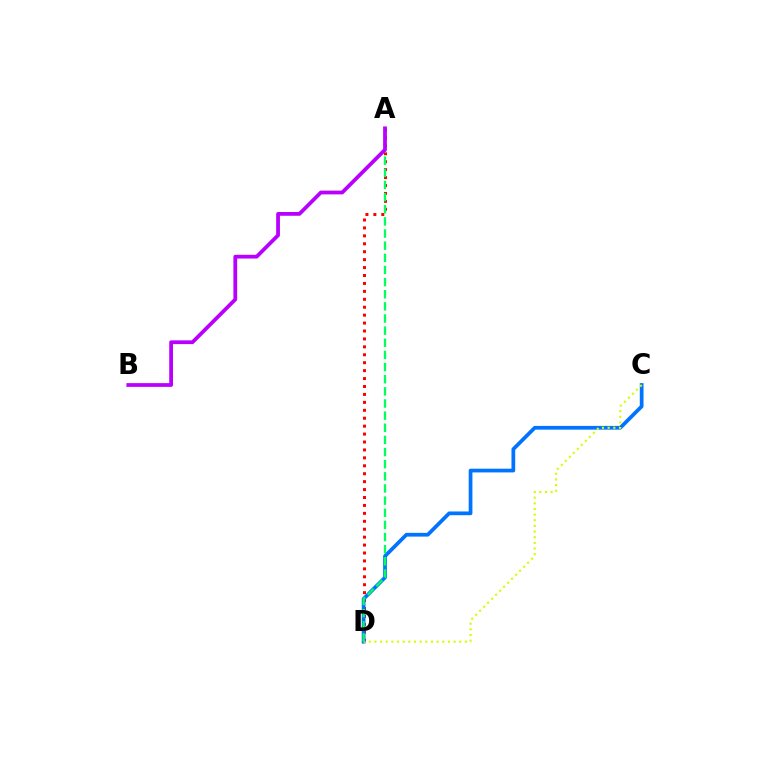{('A', 'D'): [{'color': '#ff0000', 'line_style': 'dotted', 'thickness': 2.15}, {'color': '#00ff5c', 'line_style': 'dashed', 'thickness': 1.65}], ('C', 'D'): [{'color': '#0074ff', 'line_style': 'solid', 'thickness': 2.69}, {'color': '#d1ff00', 'line_style': 'dotted', 'thickness': 1.54}], ('A', 'B'): [{'color': '#b900ff', 'line_style': 'solid', 'thickness': 2.71}]}